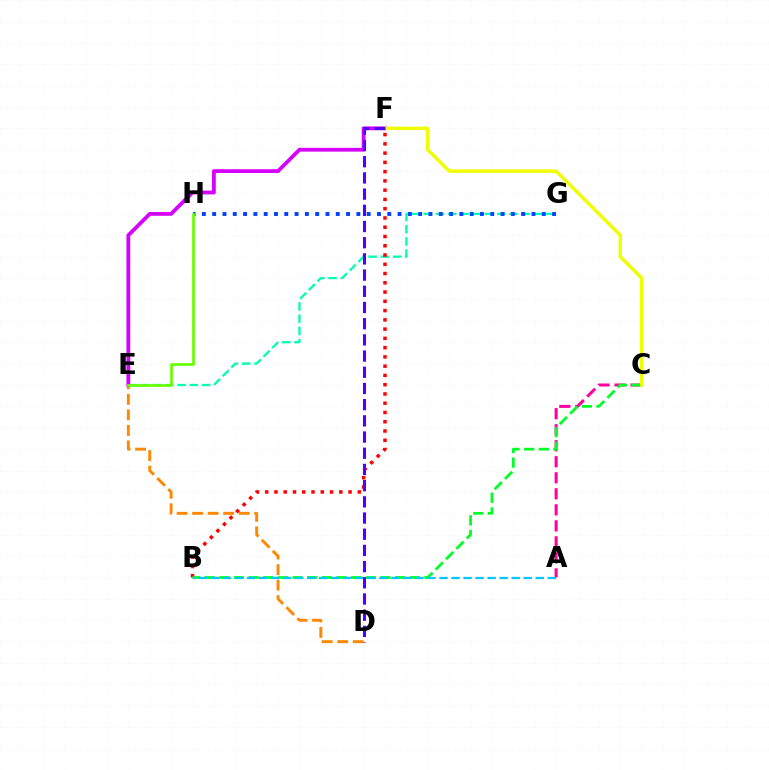{('E', 'G'): [{'color': '#00ffaf', 'line_style': 'dashed', 'thickness': 1.66}], ('D', 'E'): [{'color': '#ff8800', 'line_style': 'dashed', 'thickness': 2.11}], ('G', 'H'): [{'color': '#003fff', 'line_style': 'dotted', 'thickness': 2.8}], ('E', 'F'): [{'color': '#d600ff', 'line_style': 'solid', 'thickness': 2.73}], ('B', 'F'): [{'color': '#ff0000', 'line_style': 'dotted', 'thickness': 2.52}], ('A', 'C'): [{'color': '#ff00a0', 'line_style': 'dashed', 'thickness': 2.18}], ('E', 'H'): [{'color': '#66ff00', 'line_style': 'solid', 'thickness': 1.93}], ('B', 'C'): [{'color': '#00ff27', 'line_style': 'dashed', 'thickness': 1.99}], ('A', 'B'): [{'color': '#00c7ff', 'line_style': 'dashed', 'thickness': 1.63}], ('C', 'F'): [{'color': '#eeff00', 'line_style': 'solid', 'thickness': 2.48}], ('D', 'F'): [{'color': '#4f00ff', 'line_style': 'dashed', 'thickness': 2.2}]}